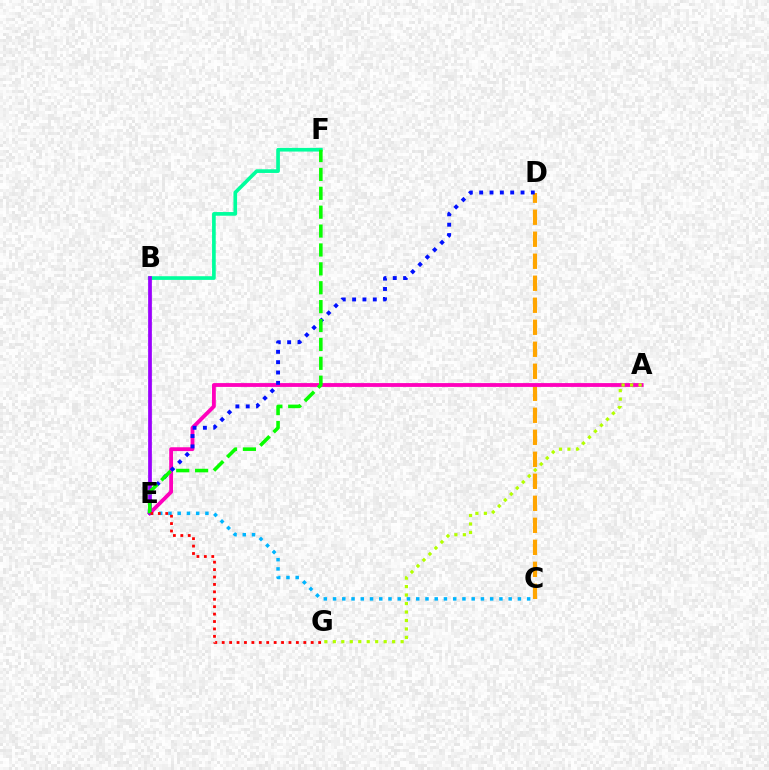{('C', 'D'): [{'color': '#ffa500', 'line_style': 'dashed', 'thickness': 2.99}], ('B', 'F'): [{'color': '#00ff9d', 'line_style': 'solid', 'thickness': 2.65}], ('C', 'E'): [{'color': '#00b5ff', 'line_style': 'dotted', 'thickness': 2.51}], ('A', 'E'): [{'color': '#ff00bd', 'line_style': 'solid', 'thickness': 2.75}], ('D', 'E'): [{'color': '#0010ff', 'line_style': 'dotted', 'thickness': 2.81}], ('B', 'E'): [{'color': '#9b00ff', 'line_style': 'solid', 'thickness': 2.69}], ('E', 'F'): [{'color': '#08ff00', 'line_style': 'dashed', 'thickness': 2.57}], ('A', 'G'): [{'color': '#b3ff00', 'line_style': 'dotted', 'thickness': 2.3}], ('E', 'G'): [{'color': '#ff0000', 'line_style': 'dotted', 'thickness': 2.02}]}